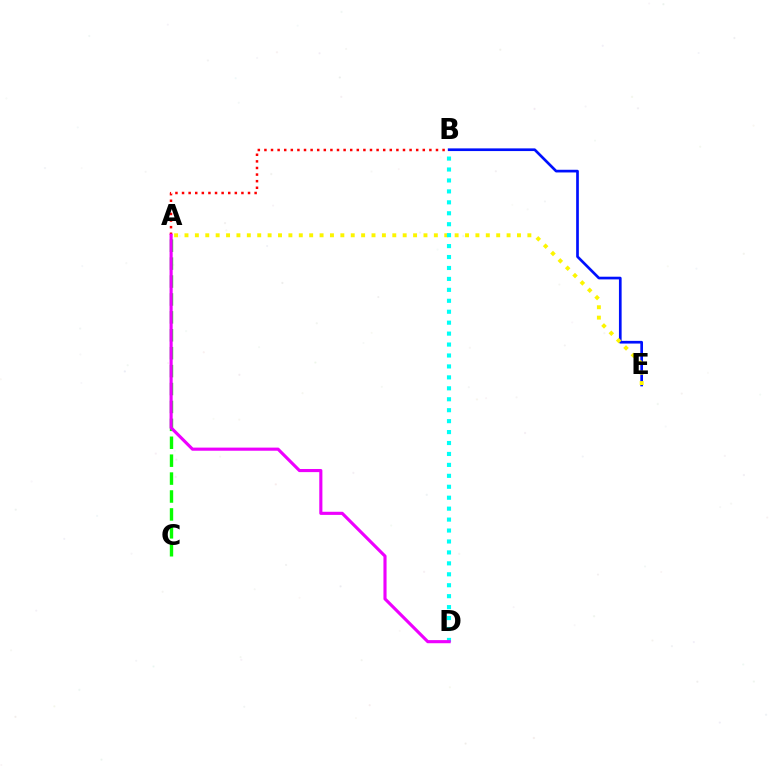{('B', 'E'): [{'color': '#0010ff', 'line_style': 'solid', 'thickness': 1.93}], ('A', 'C'): [{'color': '#08ff00', 'line_style': 'dashed', 'thickness': 2.43}], ('A', 'B'): [{'color': '#ff0000', 'line_style': 'dotted', 'thickness': 1.79}], ('A', 'E'): [{'color': '#fcf500', 'line_style': 'dotted', 'thickness': 2.82}], ('B', 'D'): [{'color': '#00fff6', 'line_style': 'dotted', 'thickness': 2.97}], ('A', 'D'): [{'color': '#ee00ff', 'line_style': 'solid', 'thickness': 2.25}]}